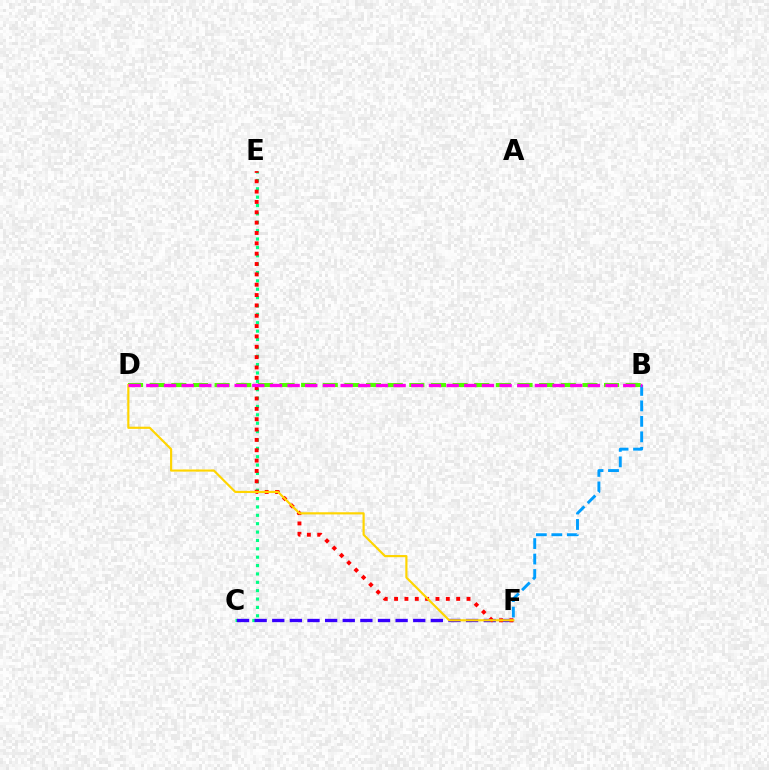{('C', 'E'): [{'color': '#00ff86', 'line_style': 'dotted', 'thickness': 2.27}], ('C', 'F'): [{'color': '#3700ff', 'line_style': 'dashed', 'thickness': 2.39}], ('E', 'F'): [{'color': '#ff0000', 'line_style': 'dotted', 'thickness': 2.81}], ('B', 'D'): [{'color': '#4fff00', 'line_style': 'dashed', 'thickness': 2.94}, {'color': '#ff00ed', 'line_style': 'dashed', 'thickness': 2.4}], ('D', 'F'): [{'color': '#ffd500', 'line_style': 'solid', 'thickness': 1.56}], ('B', 'F'): [{'color': '#009eff', 'line_style': 'dashed', 'thickness': 2.1}]}